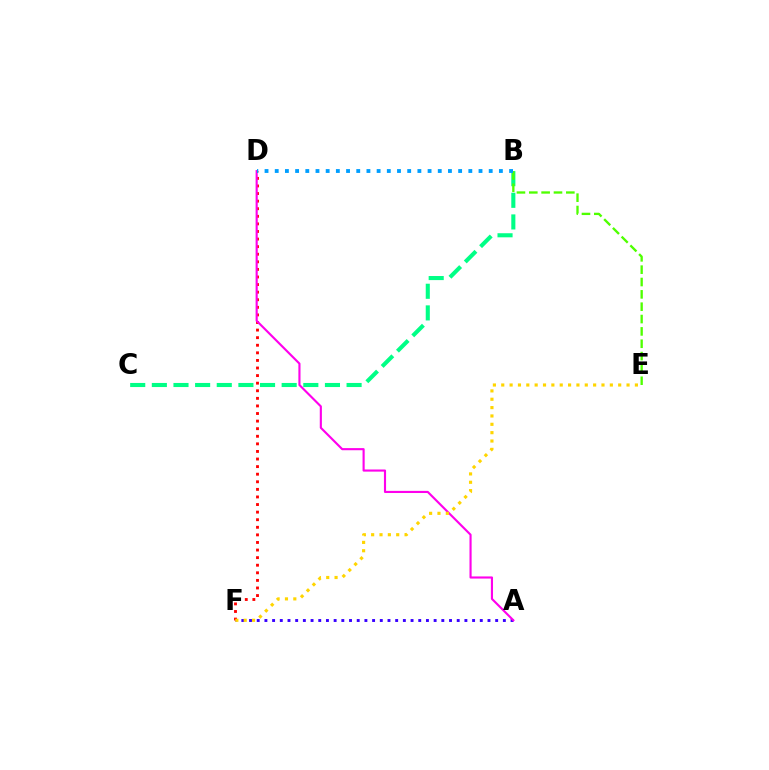{('A', 'F'): [{'color': '#3700ff', 'line_style': 'dotted', 'thickness': 2.09}], ('D', 'F'): [{'color': '#ff0000', 'line_style': 'dotted', 'thickness': 2.06}], ('A', 'D'): [{'color': '#ff00ed', 'line_style': 'solid', 'thickness': 1.53}], ('B', 'C'): [{'color': '#00ff86', 'line_style': 'dashed', 'thickness': 2.94}], ('B', 'E'): [{'color': '#4fff00', 'line_style': 'dashed', 'thickness': 1.68}], ('E', 'F'): [{'color': '#ffd500', 'line_style': 'dotted', 'thickness': 2.27}], ('B', 'D'): [{'color': '#009eff', 'line_style': 'dotted', 'thickness': 2.77}]}